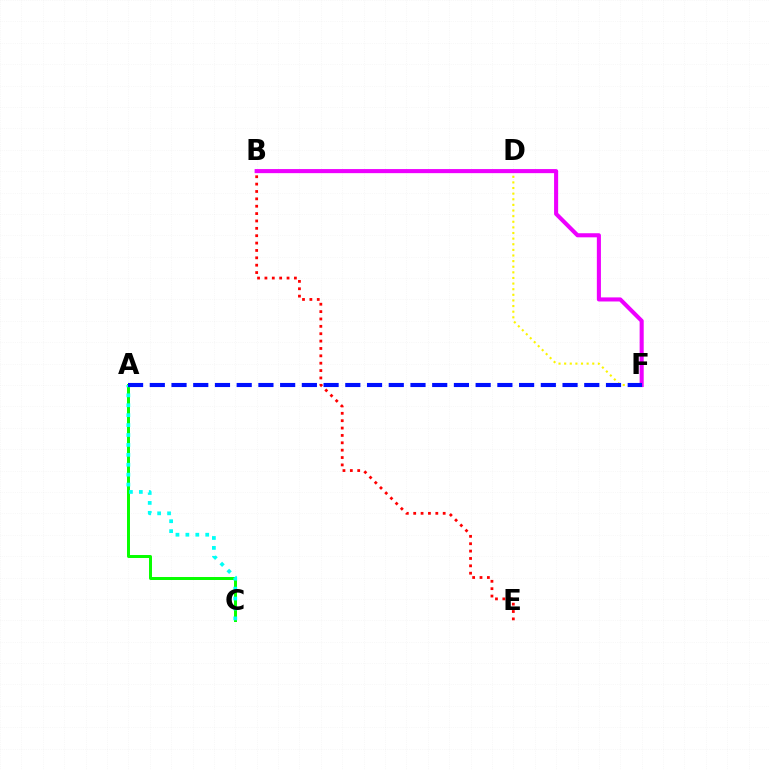{('D', 'F'): [{'color': '#fcf500', 'line_style': 'dotted', 'thickness': 1.53}], ('A', 'C'): [{'color': '#08ff00', 'line_style': 'solid', 'thickness': 2.15}, {'color': '#00fff6', 'line_style': 'dotted', 'thickness': 2.7}], ('B', 'F'): [{'color': '#ee00ff', 'line_style': 'solid', 'thickness': 2.94}], ('B', 'E'): [{'color': '#ff0000', 'line_style': 'dotted', 'thickness': 2.0}], ('A', 'F'): [{'color': '#0010ff', 'line_style': 'dashed', 'thickness': 2.95}]}